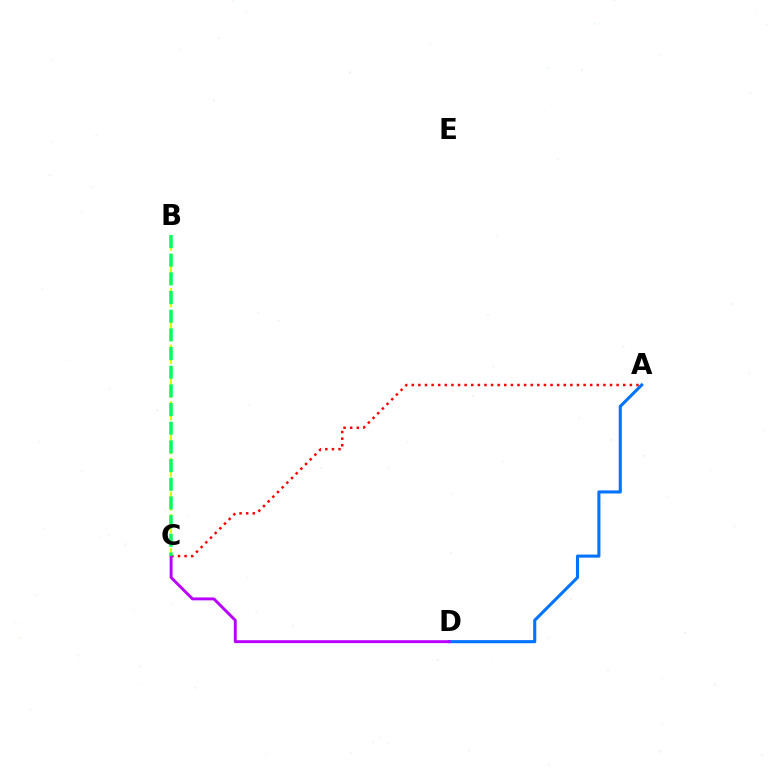{('A', 'C'): [{'color': '#ff0000', 'line_style': 'dotted', 'thickness': 1.8}], ('A', 'D'): [{'color': '#0074ff', 'line_style': 'solid', 'thickness': 2.22}], ('B', 'C'): [{'color': '#d1ff00', 'line_style': 'dashed', 'thickness': 1.54}, {'color': '#00ff5c', 'line_style': 'dashed', 'thickness': 2.54}], ('C', 'D'): [{'color': '#b900ff', 'line_style': 'solid', 'thickness': 2.1}]}